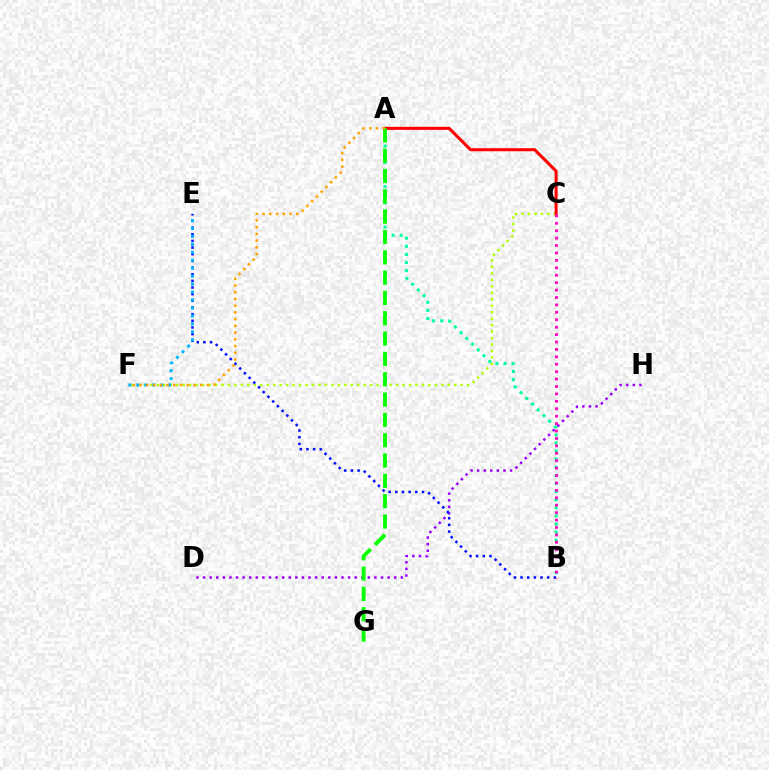{('D', 'H'): [{'color': '#9b00ff', 'line_style': 'dotted', 'thickness': 1.79}], ('C', 'F'): [{'color': '#b3ff00', 'line_style': 'dotted', 'thickness': 1.76}], ('A', 'C'): [{'color': '#ff0000', 'line_style': 'solid', 'thickness': 2.19}], ('B', 'E'): [{'color': '#0010ff', 'line_style': 'dotted', 'thickness': 1.81}], ('A', 'B'): [{'color': '#00ff9d', 'line_style': 'dotted', 'thickness': 2.2}], ('E', 'F'): [{'color': '#00b5ff', 'line_style': 'dotted', 'thickness': 2.16}], ('A', 'G'): [{'color': '#08ff00', 'line_style': 'dashed', 'thickness': 2.76}], ('B', 'C'): [{'color': '#ff00bd', 'line_style': 'dotted', 'thickness': 2.02}], ('A', 'F'): [{'color': '#ffa500', 'line_style': 'dotted', 'thickness': 1.83}]}